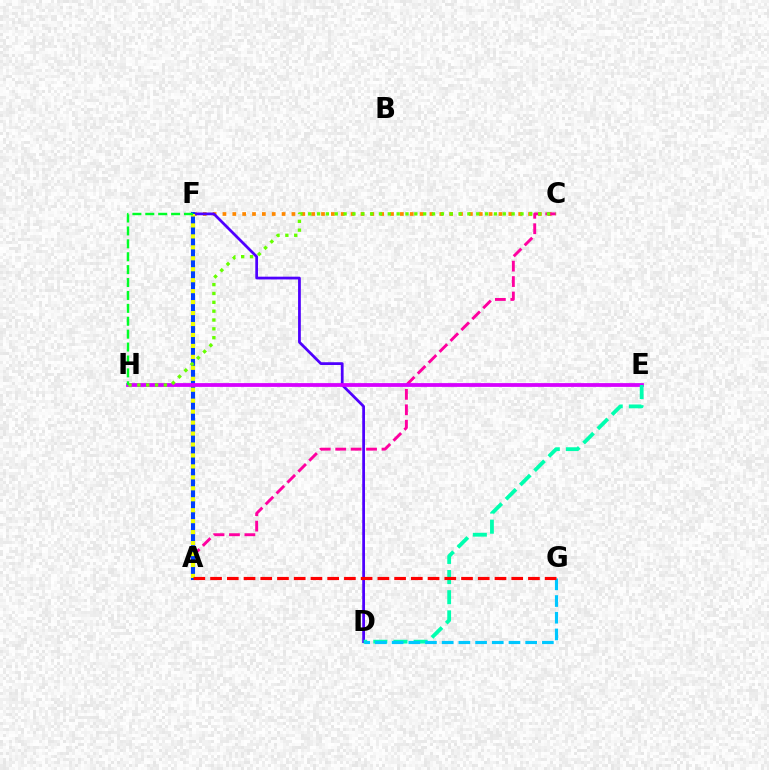{('C', 'F'): [{'color': '#ff8800', 'line_style': 'dotted', 'thickness': 2.68}], ('A', 'C'): [{'color': '#ff00a0', 'line_style': 'dashed', 'thickness': 2.1}], ('D', 'F'): [{'color': '#4f00ff', 'line_style': 'solid', 'thickness': 1.98}], ('A', 'F'): [{'color': '#003fff', 'line_style': 'solid', 'thickness': 2.95}, {'color': '#eeff00', 'line_style': 'dotted', 'thickness': 2.98}], ('E', 'H'): [{'color': '#d600ff', 'line_style': 'solid', 'thickness': 2.72}], ('D', 'E'): [{'color': '#00ffaf', 'line_style': 'dashed', 'thickness': 2.74}], ('D', 'G'): [{'color': '#00c7ff', 'line_style': 'dashed', 'thickness': 2.27}], ('C', 'H'): [{'color': '#66ff00', 'line_style': 'dotted', 'thickness': 2.4}], ('F', 'H'): [{'color': '#00ff27', 'line_style': 'dashed', 'thickness': 1.75}], ('A', 'G'): [{'color': '#ff0000', 'line_style': 'dashed', 'thickness': 2.27}]}